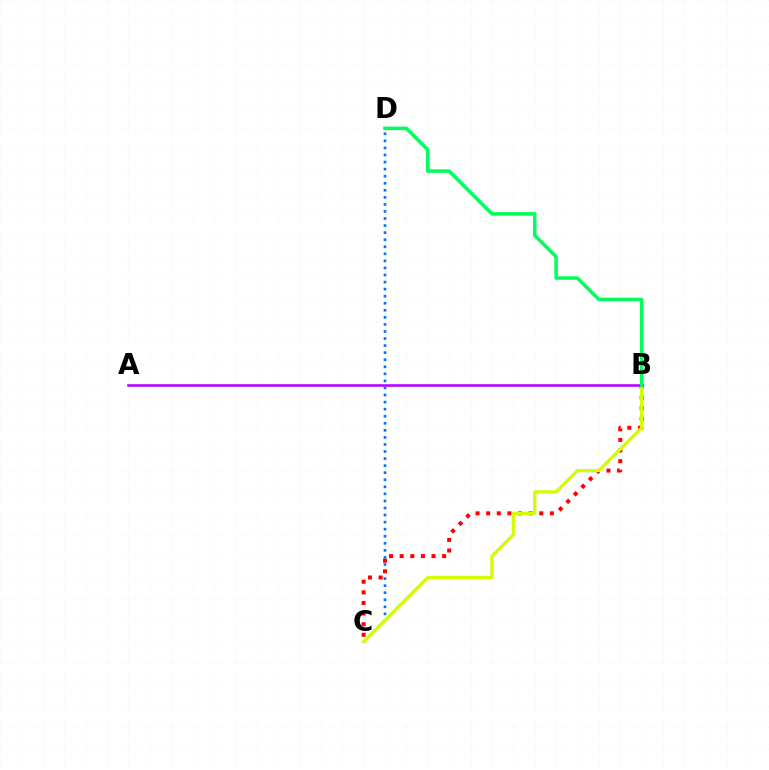{('C', 'D'): [{'color': '#0074ff', 'line_style': 'dotted', 'thickness': 1.92}], ('B', 'C'): [{'color': '#ff0000', 'line_style': 'dotted', 'thickness': 2.88}, {'color': '#d1ff00', 'line_style': 'solid', 'thickness': 2.35}], ('A', 'B'): [{'color': '#b900ff', 'line_style': 'solid', 'thickness': 1.85}], ('B', 'D'): [{'color': '#00ff5c', 'line_style': 'solid', 'thickness': 2.53}]}